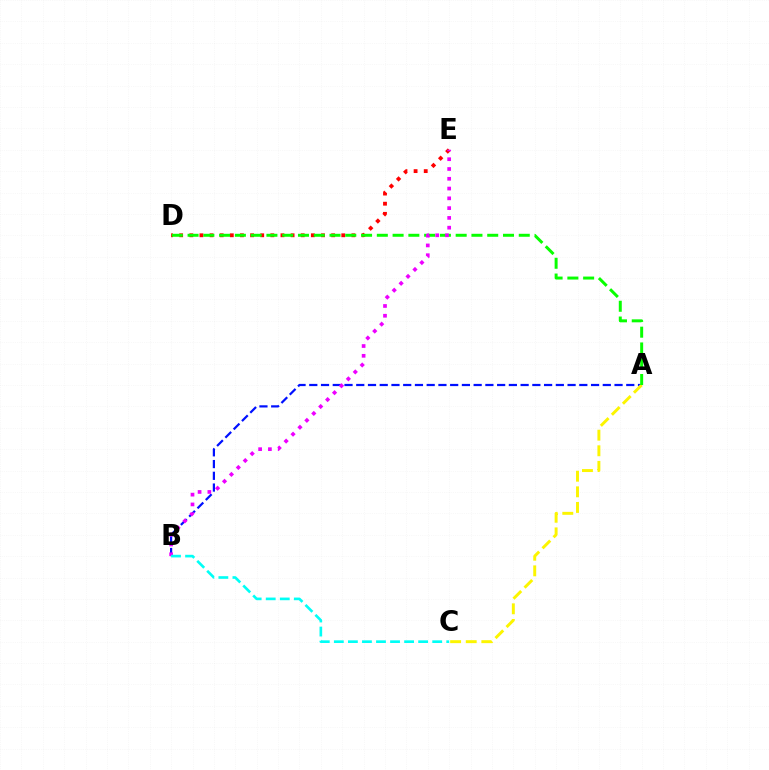{('D', 'E'): [{'color': '#ff0000', 'line_style': 'dotted', 'thickness': 2.75}], ('A', 'B'): [{'color': '#0010ff', 'line_style': 'dashed', 'thickness': 1.59}], ('A', 'C'): [{'color': '#fcf500', 'line_style': 'dashed', 'thickness': 2.12}], ('A', 'D'): [{'color': '#08ff00', 'line_style': 'dashed', 'thickness': 2.14}], ('B', 'E'): [{'color': '#ee00ff', 'line_style': 'dotted', 'thickness': 2.66}], ('B', 'C'): [{'color': '#00fff6', 'line_style': 'dashed', 'thickness': 1.91}]}